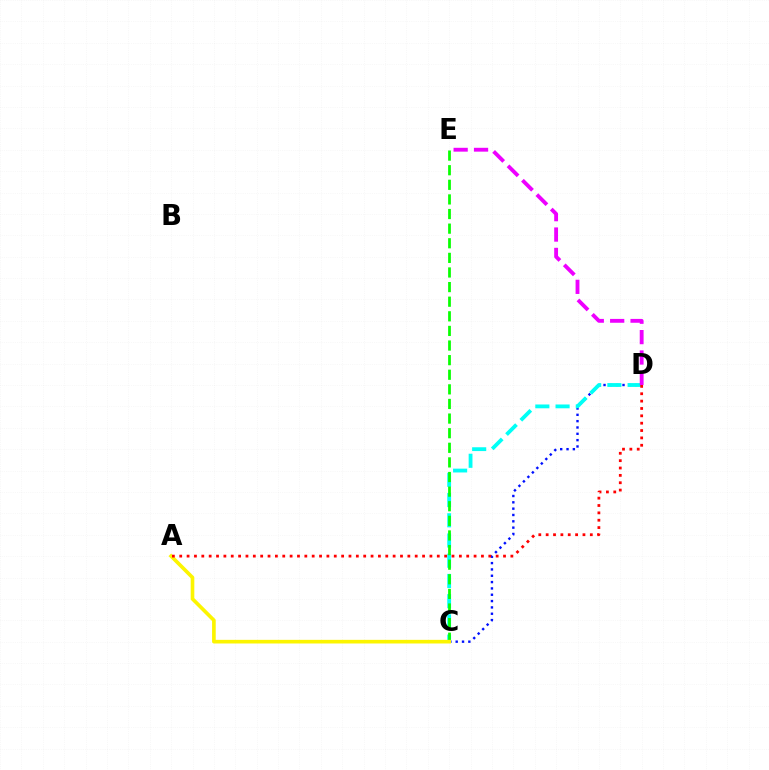{('C', 'D'): [{'color': '#0010ff', 'line_style': 'dotted', 'thickness': 1.72}, {'color': '#00fff6', 'line_style': 'dashed', 'thickness': 2.75}], ('C', 'E'): [{'color': '#08ff00', 'line_style': 'dashed', 'thickness': 1.98}], ('D', 'E'): [{'color': '#ee00ff', 'line_style': 'dashed', 'thickness': 2.77}], ('A', 'C'): [{'color': '#fcf500', 'line_style': 'solid', 'thickness': 2.62}], ('A', 'D'): [{'color': '#ff0000', 'line_style': 'dotted', 'thickness': 2.0}]}